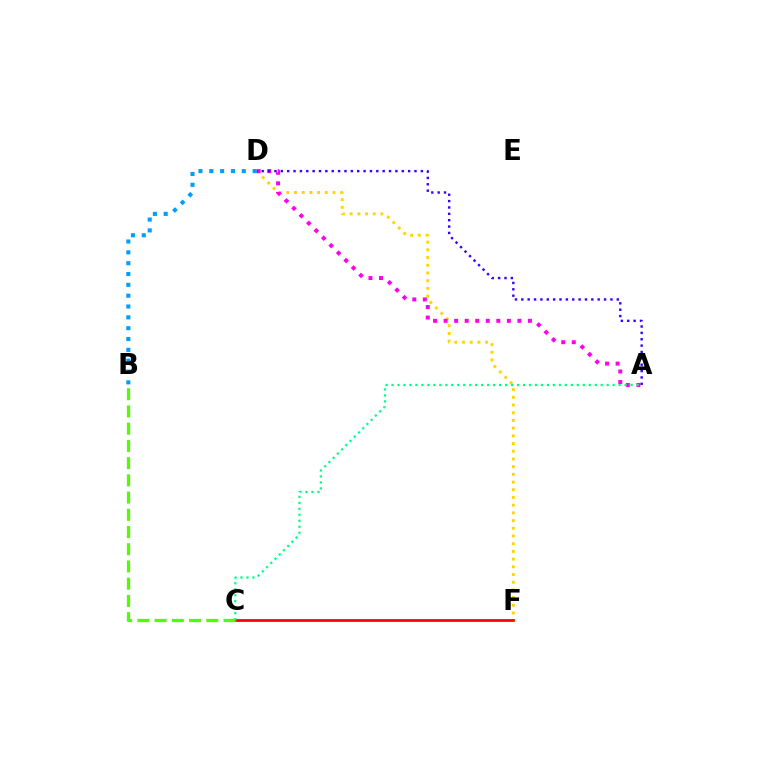{('D', 'F'): [{'color': '#ffd500', 'line_style': 'dotted', 'thickness': 2.09}], ('A', 'D'): [{'color': '#ff00ed', 'line_style': 'dotted', 'thickness': 2.86}, {'color': '#3700ff', 'line_style': 'dotted', 'thickness': 1.73}], ('B', 'D'): [{'color': '#009eff', 'line_style': 'dotted', 'thickness': 2.94}], ('C', 'F'): [{'color': '#ff0000', 'line_style': 'solid', 'thickness': 1.97}], ('A', 'C'): [{'color': '#00ff86', 'line_style': 'dotted', 'thickness': 1.62}], ('B', 'C'): [{'color': '#4fff00', 'line_style': 'dashed', 'thickness': 2.34}]}